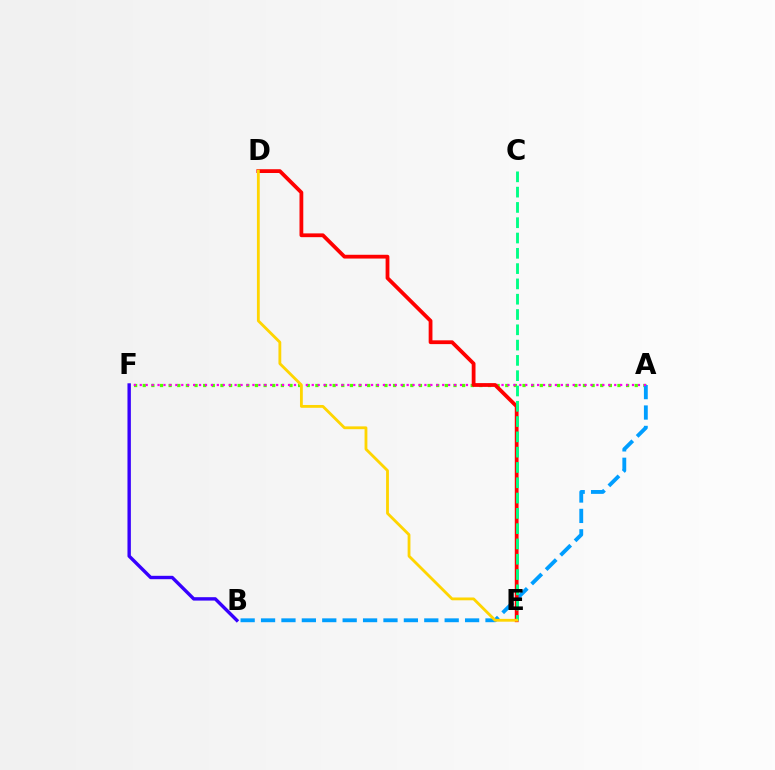{('A', 'F'): [{'color': '#4fff00', 'line_style': 'dotted', 'thickness': 2.35}, {'color': '#ff00ed', 'line_style': 'dotted', 'thickness': 1.61}], ('A', 'B'): [{'color': '#009eff', 'line_style': 'dashed', 'thickness': 2.77}], ('D', 'E'): [{'color': '#ff0000', 'line_style': 'solid', 'thickness': 2.72}, {'color': '#ffd500', 'line_style': 'solid', 'thickness': 2.03}], ('C', 'E'): [{'color': '#00ff86', 'line_style': 'dashed', 'thickness': 2.08}], ('B', 'F'): [{'color': '#3700ff', 'line_style': 'solid', 'thickness': 2.44}]}